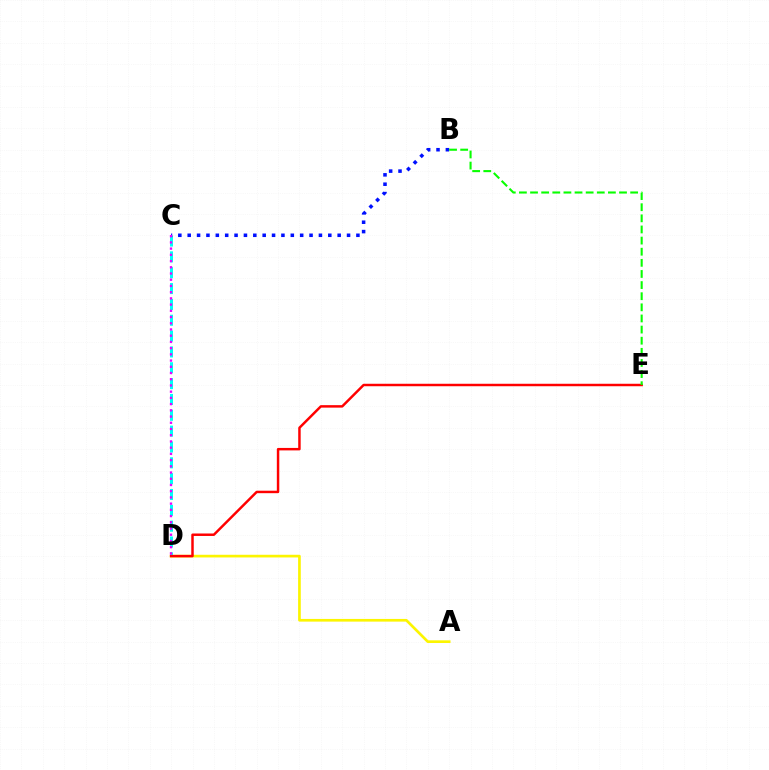{('A', 'D'): [{'color': '#fcf500', 'line_style': 'solid', 'thickness': 1.93}], ('C', 'D'): [{'color': '#00fff6', 'line_style': 'dashed', 'thickness': 2.15}, {'color': '#ee00ff', 'line_style': 'dotted', 'thickness': 1.69}], ('D', 'E'): [{'color': '#ff0000', 'line_style': 'solid', 'thickness': 1.78}], ('B', 'C'): [{'color': '#0010ff', 'line_style': 'dotted', 'thickness': 2.55}], ('B', 'E'): [{'color': '#08ff00', 'line_style': 'dashed', 'thickness': 1.51}]}